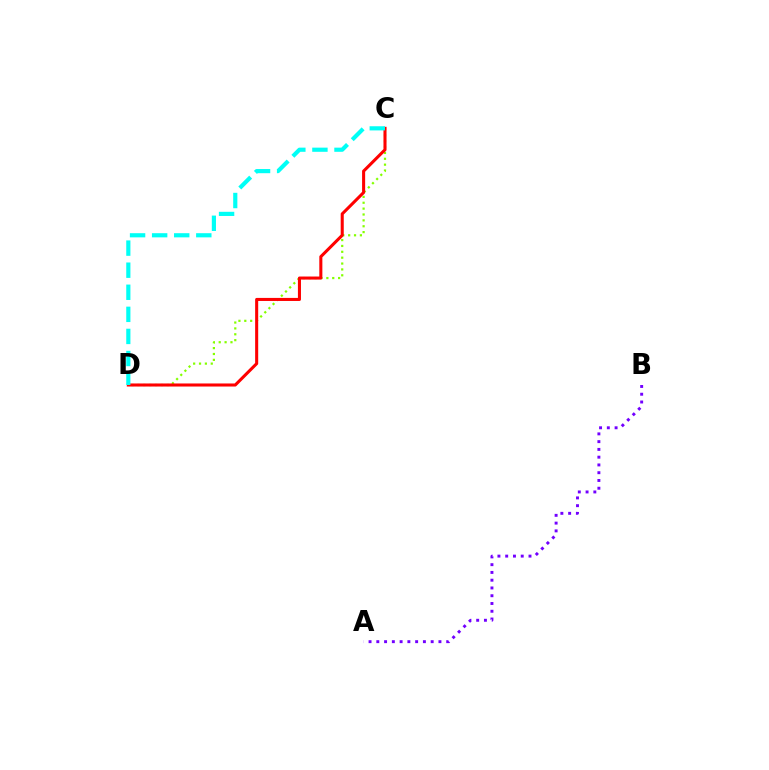{('C', 'D'): [{'color': '#84ff00', 'line_style': 'dotted', 'thickness': 1.59}, {'color': '#ff0000', 'line_style': 'solid', 'thickness': 2.2}, {'color': '#00fff6', 'line_style': 'dashed', 'thickness': 3.0}], ('A', 'B'): [{'color': '#7200ff', 'line_style': 'dotted', 'thickness': 2.11}]}